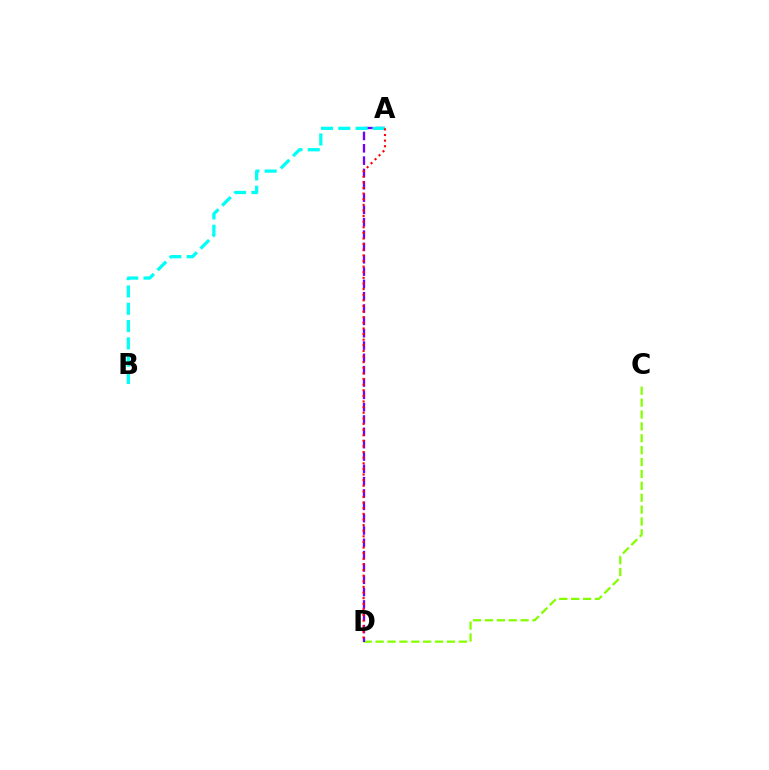{('C', 'D'): [{'color': '#84ff00', 'line_style': 'dashed', 'thickness': 1.61}], ('A', 'D'): [{'color': '#7200ff', 'line_style': 'dashed', 'thickness': 1.67}, {'color': '#ff0000', 'line_style': 'dotted', 'thickness': 1.53}], ('A', 'B'): [{'color': '#00fff6', 'line_style': 'dashed', 'thickness': 2.35}]}